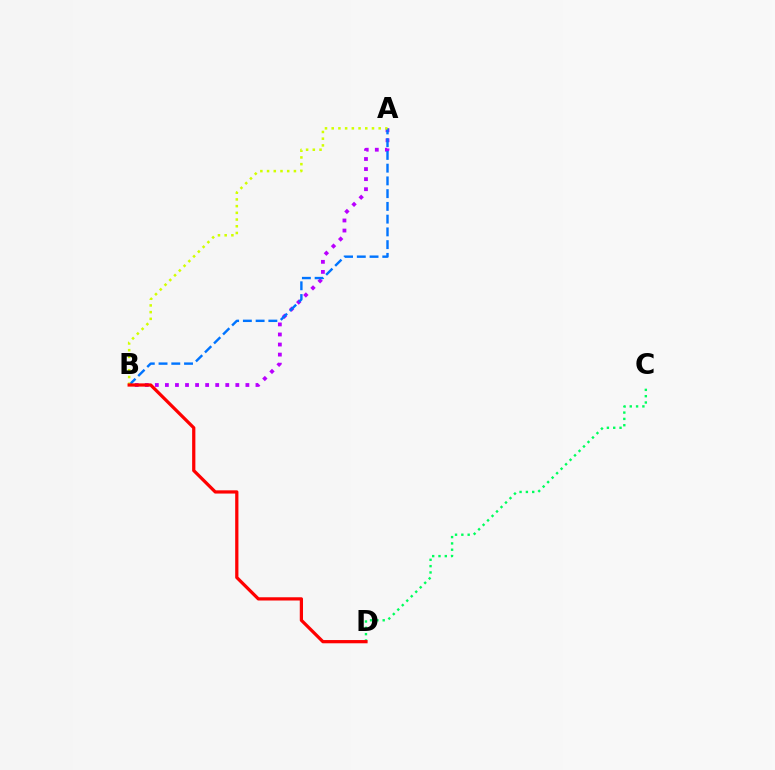{('A', 'B'): [{'color': '#b900ff', 'line_style': 'dotted', 'thickness': 2.73}, {'color': '#0074ff', 'line_style': 'dashed', 'thickness': 1.73}, {'color': '#d1ff00', 'line_style': 'dotted', 'thickness': 1.82}], ('C', 'D'): [{'color': '#00ff5c', 'line_style': 'dotted', 'thickness': 1.72}], ('B', 'D'): [{'color': '#ff0000', 'line_style': 'solid', 'thickness': 2.33}]}